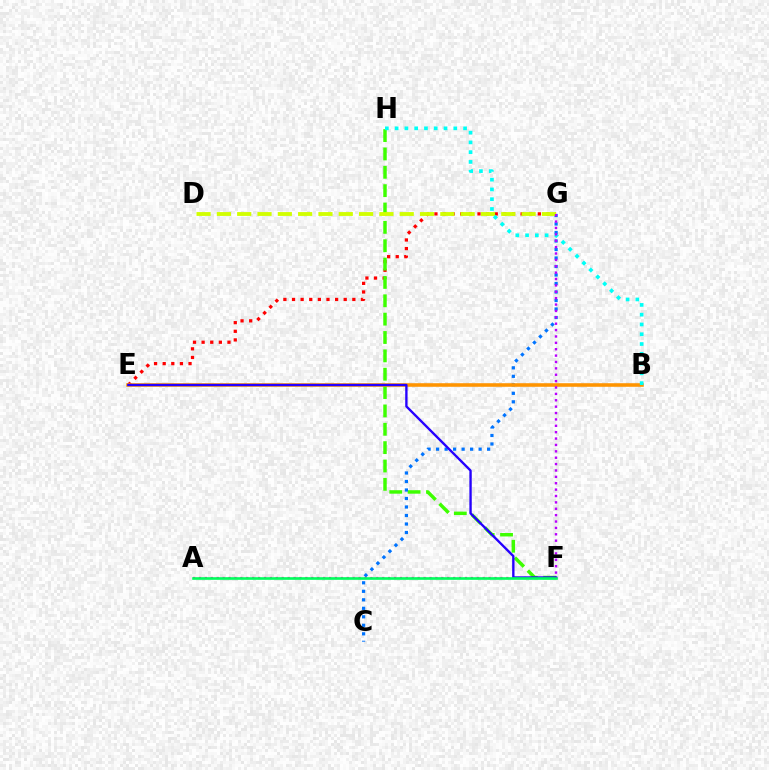{('E', 'G'): [{'color': '#ff0000', 'line_style': 'dotted', 'thickness': 2.34}], ('F', 'H'): [{'color': '#3dff00', 'line_style': 'dashed', 'thickness': 2.49}], ('C', 'G'): [{'color': '#0074ff', 'line_style': 'dotted', 'thickness': 2.31}], ('B', 'E'): [{'color': '#ff9400', 'line_style': 'solid', 'thickness': 2.57}], ('D', 'G'): [{'color': '#d1ff00', 'line_style': 'dashed', 'thickness': 2.76}], ('A', 'F'): [{'color': '#ff00ac', 'line_style': 'dotted', 'thickness': 1.61}, {'color': '#00ff5c', 'line_style': 'solid', 'thickness': 1.9}], ('E', 'F'): [{'color': '#2500ff', 'line_style': 'solid', 'thickness': 1.7}], ('B', 'H'): [{'color': '#00fff6', 'line_style': 'dotted', 'thickness': 2.66}], ('F', 'G'): [{'color': '#b900ff', 'line_style': 'dotted', 'thickness': 1.73}]}